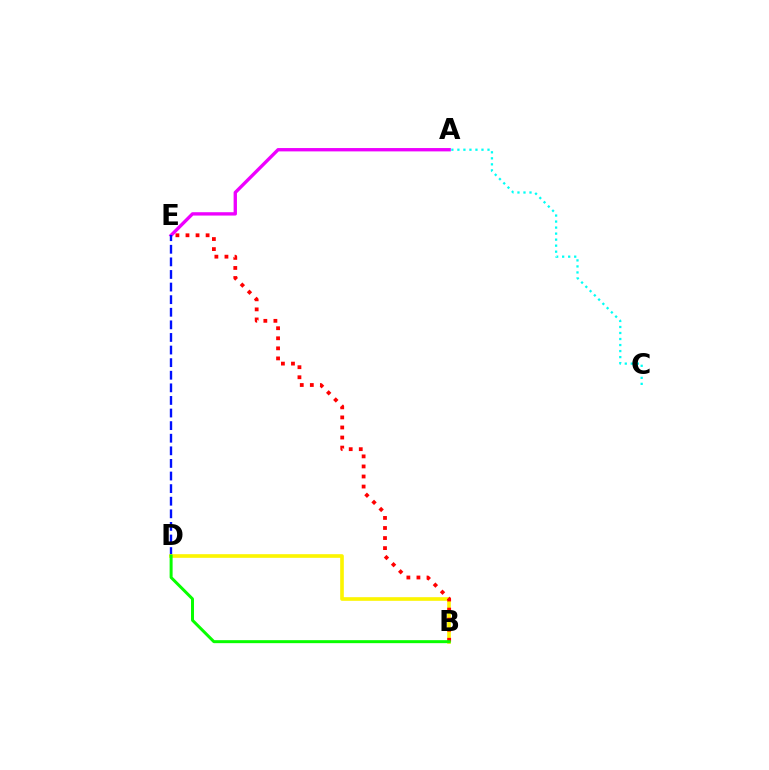{('A', 'E'): [{'color': '#ee00ff', 'line_style': 'solid', 'thickness': 2.41}], ('D', 'E'): [{'color': '#0010ff', 'line_style': 'dashed', 'thickness': 1.71}], ('A', 'C'): [{'color': '#00fff6', 'line_style': 'dotted', 'thickness': 1.64}], ('B', 'D'): [{'color': '#fcf500', 'line_style': 'solid', 'thickness': 2.61}, {'color': '#08ff00', 'line_style': 'solid', 'thickness': 2.15}], ('B', 'E'): [{'color': '#ff0000', 'line_style': 'dotted', 'thickness': 2.73}]}